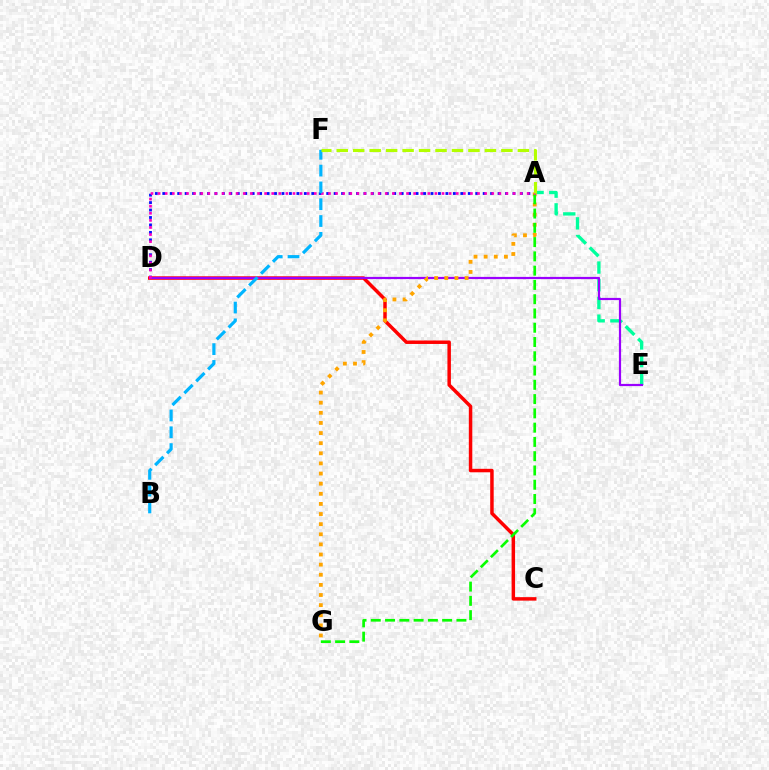{('C', 'D'): [{'color': '#ff0000', 'line_style': 'solid', 'thickness': 2.5}], ('A', 'E'): [{'color': '#00ff9d', 'line_style': 'dashed', 'thickness': 2.4}], ('A', 'D'): [{'color': '#0010ff', 'line_style': 'dotted', 'thickness': 2.02}, {'color': '#ff00bd', 'line_style': 'dotted', 'thickness': 1.93}], ('D', 'E'): [{'color': '#9b00ff', 'line_style': 'solid', 'thickness': 1.59}], ('A', 'G'): [{'color': '#ffa500', 'line_style': 'dotted', 'thickness': 2.75}, {'color': '#08ff00', 'line_style': 'dashed', 'thickness': 1.94}], ('B', 'F'): [{'color': '#00b5ff', 'line_style': 'dashed', 'thickness': 2.28}], ('A', 'F'): [{'color': '#b3ff00', 'line_style': 'dashed', 'thickness': 2.24}]}